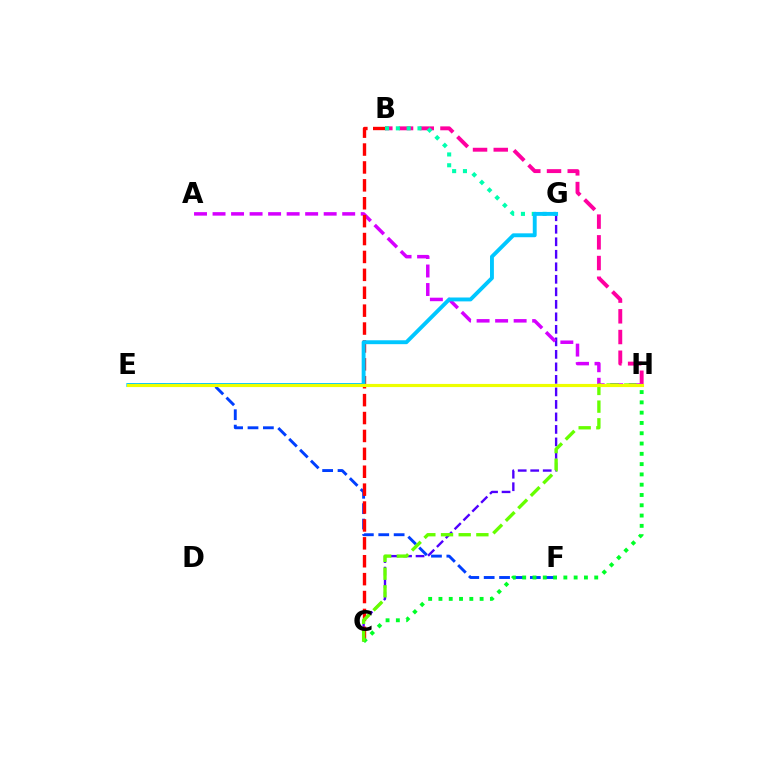{('E', 'H'): [{'color': '#ff8800', 'line_style': 'solid', 'thickness': 1.97}, {'color': '#eeff00', 'line_style': 'solid', 'thickness': 2.26}], ('B', 'H'): [{'color': '#ff00a0', 'line_style': 'dashed', 'thickness': 2.81}], ('E', 'F'): [{'color': '#003fff', 'line_style': 'dashed', 'thickness': 2.09}], ('C', 'G'): [{'color': '#4f00ff', 'line_style': 'dashed', 'thickness': 1.7}], ('A', 'H'): [{'color': '#d600ff', 'line_style': 'dashed', 'thickness': 2.52}], ('B', 'C'): [{'color': '#ff0000', 'line_style': 'dashed', 'thickness': 2.43}], ('C', 'H'): [{'color': '#00ff27', 'line_style': 'dotted', 'thickness': 2.8}, {'color': '#66ff00', 'line_style': 'dashed', 'thickness': 2.4}], ('B', 'G'): [{'color': '#00ffaf', 'line_style': 'dotted', 'thickness': 2.94}], ('E', 'G'): [{'color': '#00c7ff', 'line_style': 'solid', 'thickness': 2.8}]}